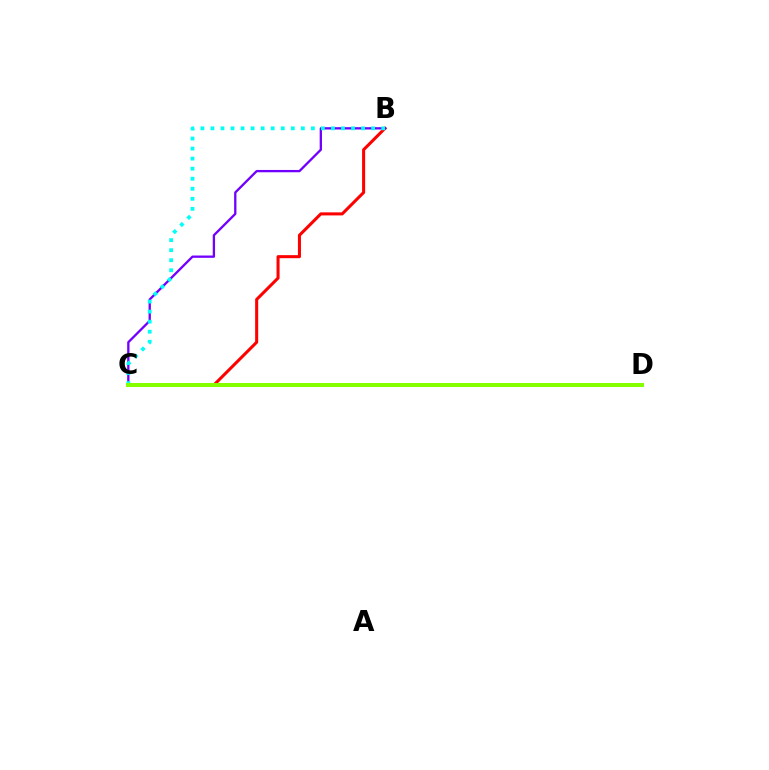{('B', 'C'): [{'color': '#ff0000', 'line_style': 'solid', 'thickness': 2.19}, {'color': '#7200ff', 'line_style': 'solid', 'thickness': 1.66}, {'color': '#00fff6', 'line_style': 'dotted', 'thickness': 2.73}], ('C', 'D'): [{'color': '#84ff00', 'line_style': 'solid', 'thickness': 2.89}]}